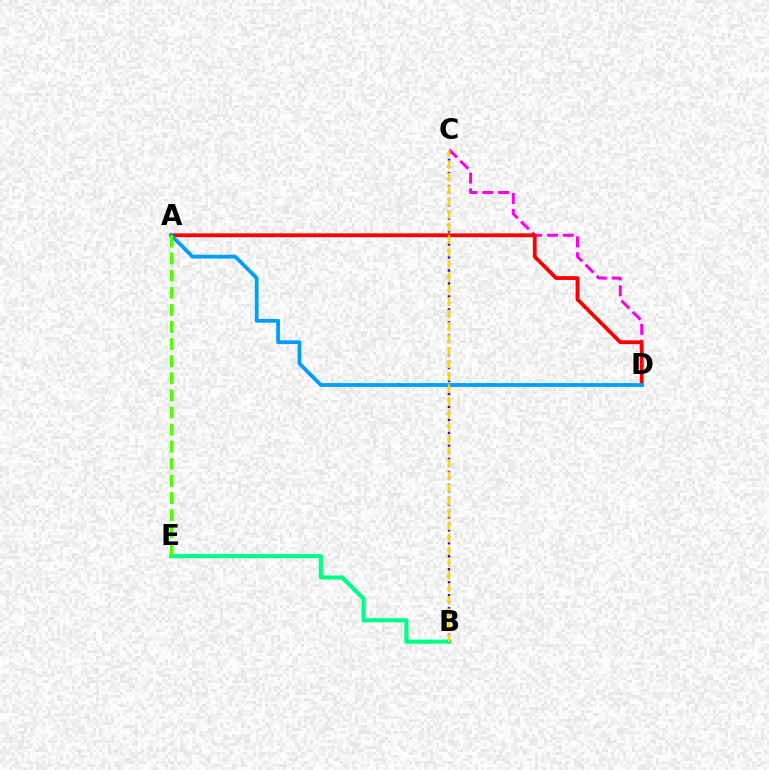{('C', 'D'): [{'color': '#ff00ed', 'line_style': 'dashed', 'thickness': 2.15}], ('A', 'D'): [{'color': '#ff0000', 'line_style': 'solid', 'thickness': 2.73}, {'color': '#009eff', 'line_style': 'solid', 'thickness': 2.72}], ('B', 'E'): [{'color': '#00ff86', 'line_style': 'solid', 'thickness': 2.97}], ('B', 'C'): [{'color': '#3700ff', 'line_style': 'dotted', 'thickness': 1.77}, {'color': '#ffd500', 'line_style': 'dashed', 'thickness': 1.69}], ('A', 'E'): [{'color': '#4fff00', 'line_style': 'dashed', 'thickness': 2.32}]}